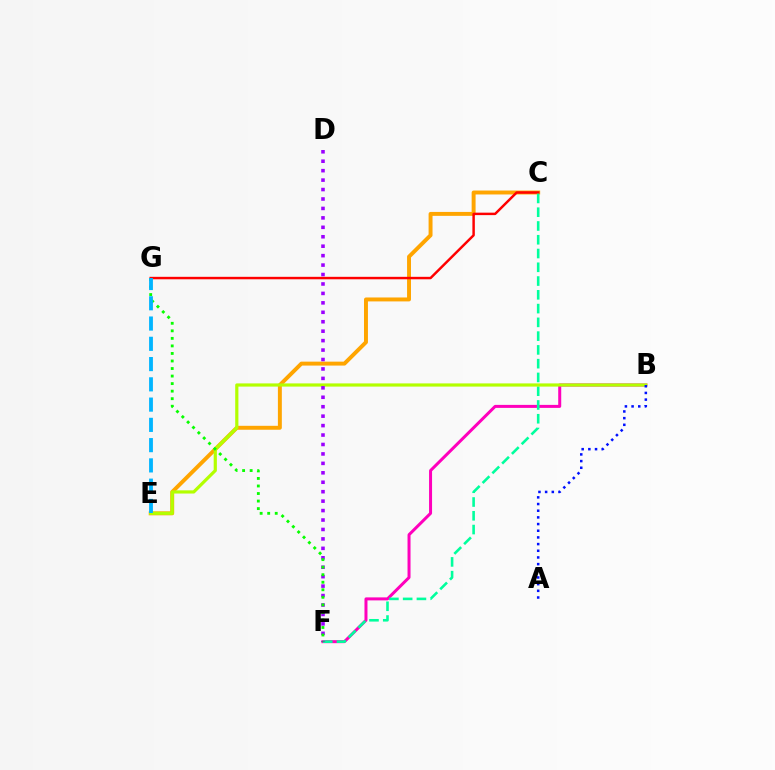{('C', 'E'): [{'color': '#ffa500', 'line_style': 'solid', 'thickness': 2.83}], ('B', 'F'): [{'color': '#ff00bd', 'line_style': 'solid', 'thickness': 2.16}], ('C', 'G'): [{'color': '#ff0000', 'line_style': 'solid', 'thickness': 1.77}], ('C', 'F'): [{'color': '#00ff9d', 'line_style': 'dashed', 'thickness': 1.87}], ('B', 'E'): [{'color': '#b3ff00', 'line_style': 'solid', 'thickness': 2.3}], ('D', 'F'): [{'color': '#9b00ff', 'line_style': 'dotted', 'thickness': 2.57}], ('F', 'G'): [{'color': '#08ff00', 'line_style': 'dotted', 'thickness': 2.05}], ('A', 'B'): [{'color': '#0010ff', 'line_style': 'dotted', 'thickness': 1.81}], ('E', 'G'): [{'color': '#00b5ff', 'line_style': 'dashed', 'thickness': 2.75}]}